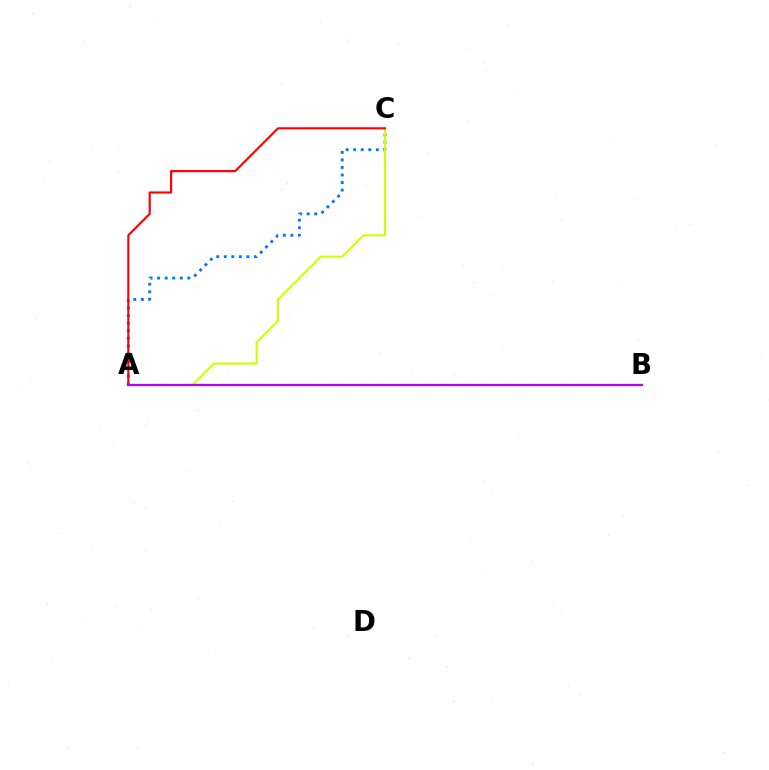{('A', 'C'): [{'color': '#0074ff', 'line_style': 'dotted', 'thickness': 2.05}, {'color': '#d1ff00', 'line_style': 'solid', 'thickness': 1.53}, {'color': '#ff0000', 'line_style': 'solid', 'thickness': 1.55}], ('A', 'B'): [{'color': '#00ff5c', 'line_style': 'dashed', 'thickness': 1.61}, {'color': '#b900ff', 'line_style': 'solid', 'thickness': 1.6}]}